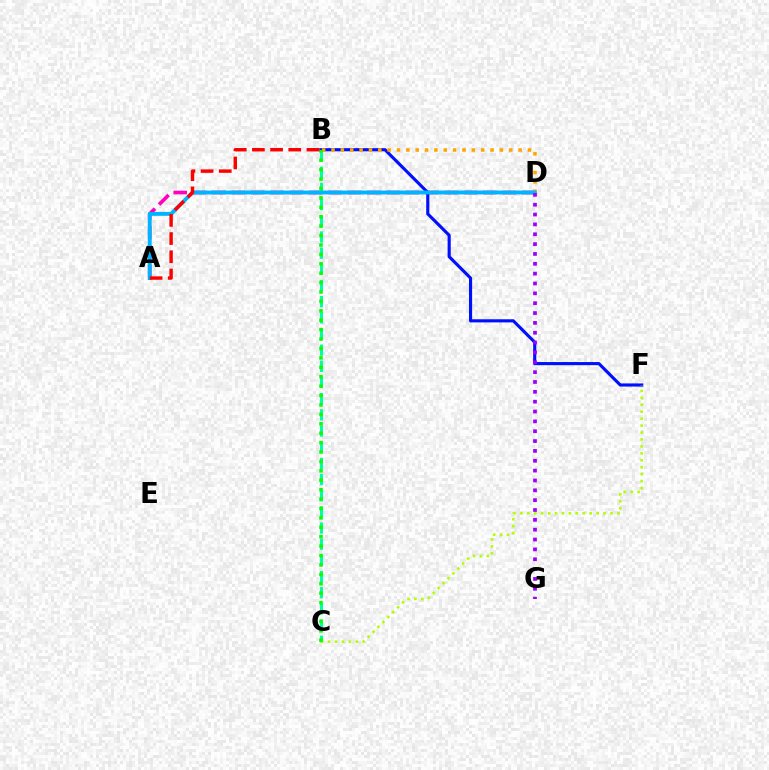{('A', 'D'): [{'color': '#ff00bd', 'line_style': 'dashed', 'thickness': 2.63}, {'color': '#00b5ff', 'line_style': 'solid', 'thickness': 2.78}], ('B', 'C'): [{'color': '#00ff9d', 'line_style': 'dashed', 'thickness': 2.2}, {'color': '#08ff00', 'line_style': 'dotted', 'thickness': 2.56}], ('B', 'F'): [{'color': '#0010ff', 'line_style': 'solid', 'thickness': 2.26}], ('B', 'D'): [{'color': '#ffa500', 'line_style': 'dotted', 'thickness': 2.54}], ('C', 'F'): [{'color': '#b3ff00', 'line_style': 'dotted', 'thickness': 1.88}], ('D', 'G'): [{'color': '#9b00ff', 'line_style': 'dotted', 'thickness': 2.68}], ('A', 'B'): [{'color': '#ff0000', 'line_style': 'dashed', 'thickness': 2.47}]}